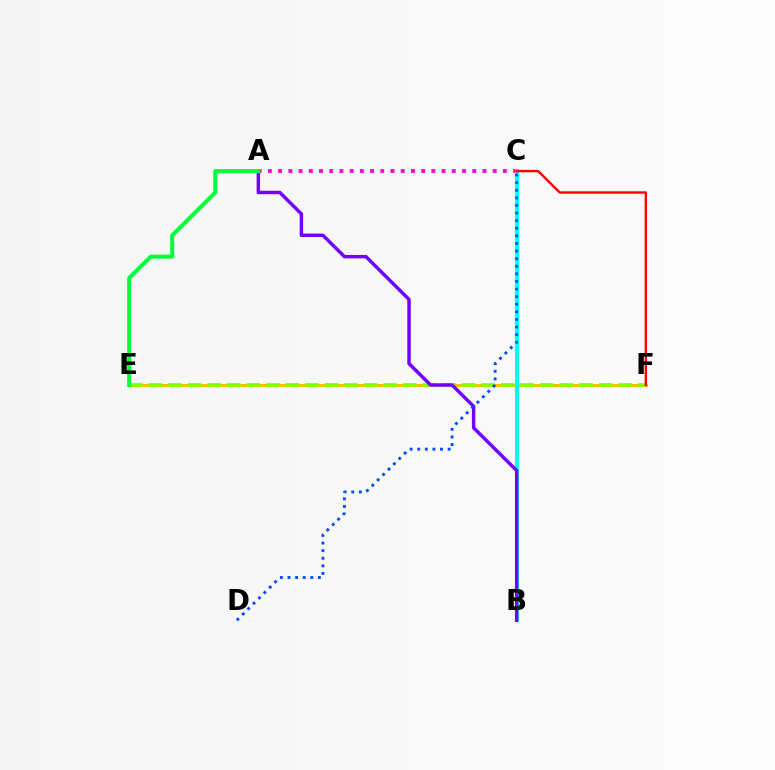{('A', 'C'): [{'color': '#ff00cf', 'line_style': 'dotted', 'thickness': 2.78}], ('E', 'F'): [{'color': '#ffbd00', 'line_style': 'solid', 'thickness': 2.09}, {'color': '#84ff00', 'line_style': 'dashed', 'thickness': 2.66}], ('B', 'C'): [{'color': '#00fff6', 'line_style': 'solid', 'thickness': 2.92}], ('A', 'B'): [{'color': '#7200ff', 'line_style': 'solid', 'thickness': 2.47}], ('A', 'E'): [{'color': '#00ff39', 'line_style': 'solid', 'thickness': 2.91}], ('C', 'D'): [{'color': '#004bff', 'line_style': 'dotted', 'thickness': 2.06}], ('C', 'F'): [{'color': '#ff0000', 'line_style': 'solid', 'thickness': 1.74}]}